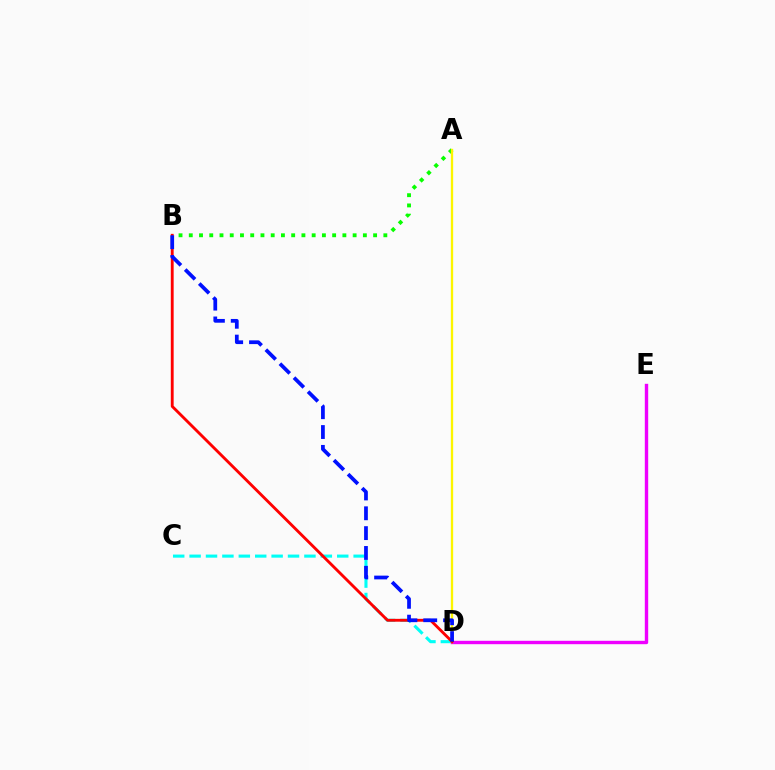{('C', 'D'): [{'color': '#00fff6', 'line_style': 'dashed', 'thickness': 2.23}], ('A', 'B'): [{'color': '#08ff00', 'line_style': 'dotted', 'thickness': 2.78}], ('D', 'E'): [{'color': '#ee00ff', 'line_style': 'solid', 'thickness': 2.43}], ('A', 'D'): [{'color': '#fcf500', 'line_style': 'solid', 'thickness': 1.68}], ('B', 'D'): [{'color': '#ff0000', 'line_style': 'solid', 'thickness': 2.05}, {'color': '#0010ff', 'line_style': 'dashed', 'thickness': 2.69}]}